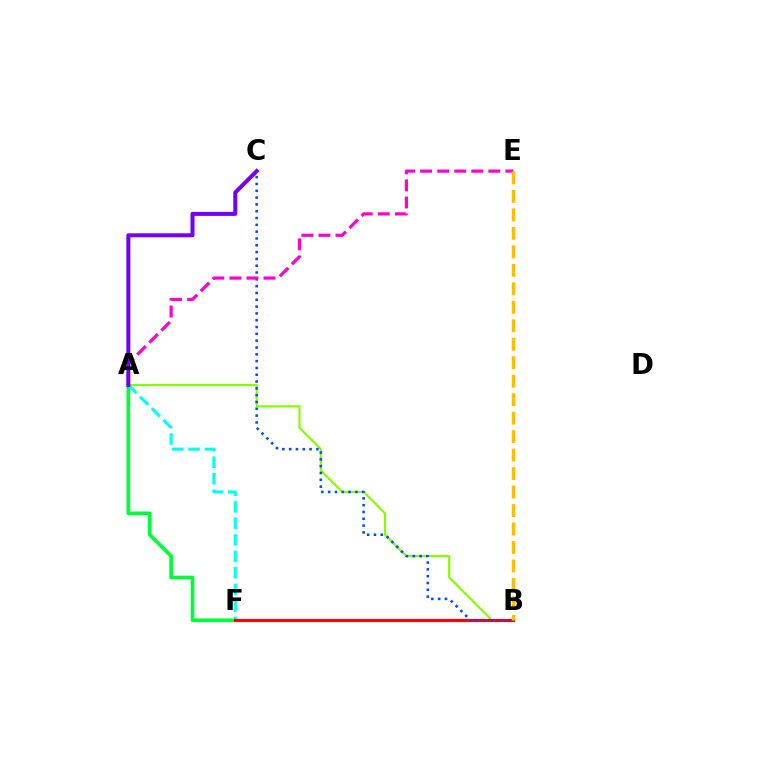{('A', 'F'): [{'color': '#00ff39', 'line_style': 'solid', 'thickness': 2.66}, {'color': '#00fff6', 'line_style': 'dashed', 'thickness': 2.24}], ('A', 'B'): [{'color': '#84ff00', 'line_style': 'solid', 'thickness': 1.58}], ('B', 'F'): [{'color': '#ff0000', 'line_style': 'solid', 'thickness': 2.3}], ('B', 'C'): [{'color': '#004bff', 'line_style': 'dotted', 'thickness': 1.85}], ('A', 'E'): [{'color': '#ff00cf', 'line_style': 'dashed', 'thickness': 2.32}], ('A', 'C'): [{'color': '#7200ff', 'line_style': 'solid', 'thickness': 2.89}], ('B', 'E'): [{'color': '#ffbd00', 'line_style': 'dashed', 'thickness': 2.51}]}